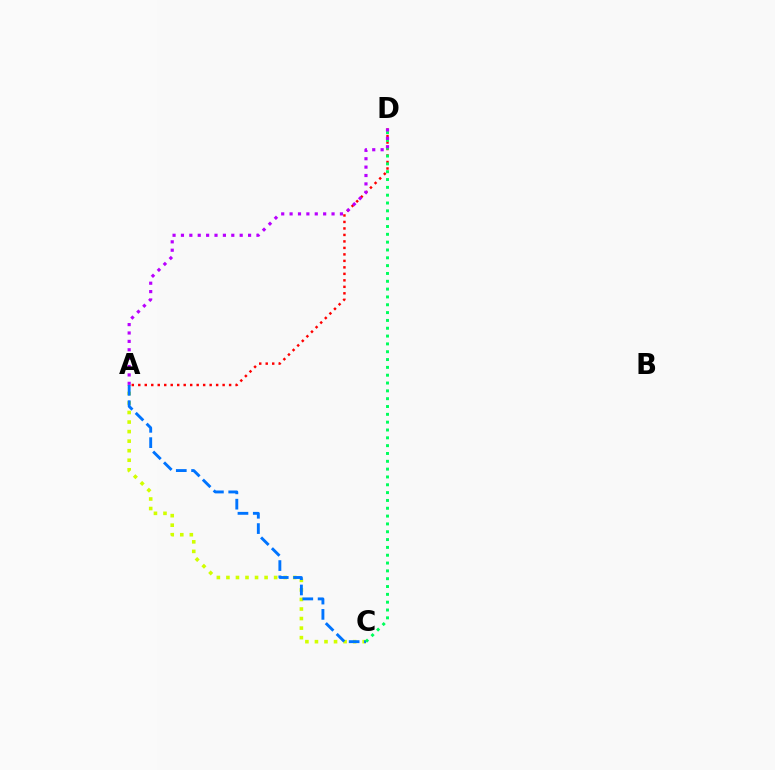{('A', 'C'): [{'color': '#d1ff00', 'line_style': 'dotted', 'thickness': 2.59}, {'color': '#0074ff', 'line_style': 'dashed', 'thickness': 2.08}], ('A', 'D'): [{'color': '#ff0000', 'line_style': 'dotted', 'thickness': 1.76}, {'color': '#b900ff', 'line_style': 'dotted', 'thickness': 2.28}], ('C', 'D'): [{'color': '#00ff5c', 'line_style': 'dotted', 'thickness': 2.13}]}